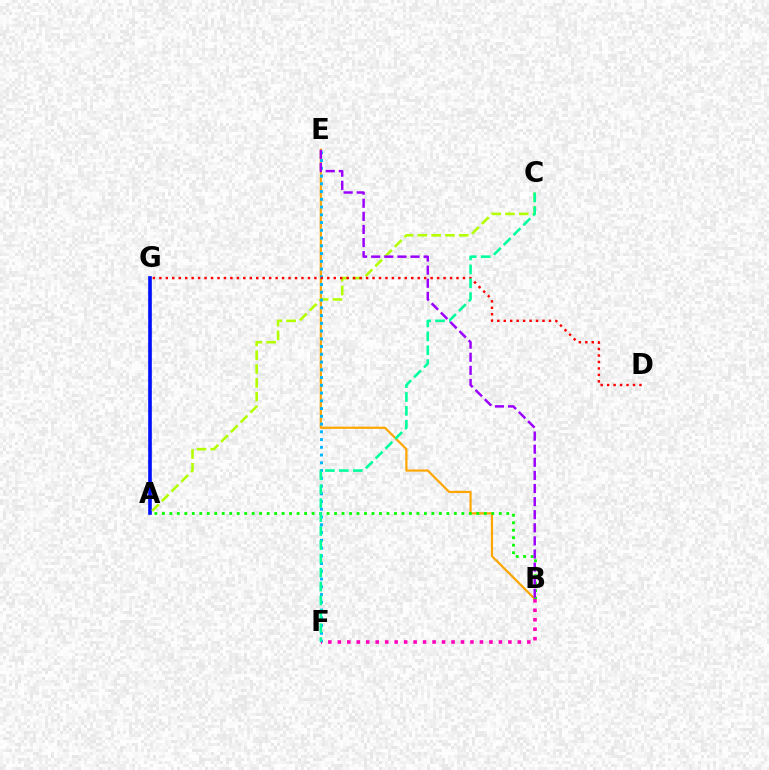{('A', 'G'): [{'color': '#0010ff', 'line_style': 'solid', 'thickness': 2.63}], ('B', 'E'): [{'color': '#ffa500', 'line_style': 'solid', 'thickness': 1.58}, {'color': '#9b00ff', 'line_style': 'dashed', 'thickness': 1.78}], ('A', 'C'): [{'color': '#b3ff00', 'line_style': 'dashed', 'thickness': 1.87}], ('A', 'B'): [{'color': '#08ff00', 'line_style': 'dotted', 'thickness': 2.03}], ('E', 'F'): [{'color': '#00b5ff', 'line_style': 'dotted', 'thickness': 2.11}], ('B', 'F'): [{'color': '#ff00bd', 'line_style': 'dotted', 'thickness': 2.57}], ('D', 'G'): [{'color': '#ff0000', 'line_style': 'dotted', 'thickness': 1.76}], ('C', 'F'): [{'color': '#00ff9d', 'line_style': 'dashed', 'thickness': 1.89}]}